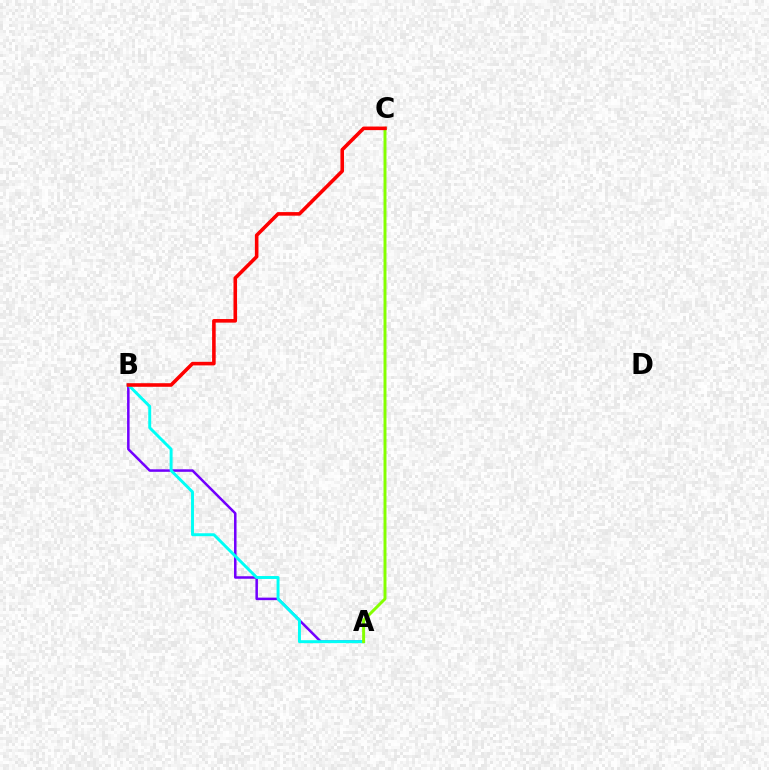{('A', 'B'): [{'color': '#7200ff', 'line_style': 'solid', 'thickness': 1.81}, {'color': '#00fff6', 'line_style': 'solid', 'thickness': 2.12}], ('A', 'C'): [{'color': '#84ff00', 'line_style': 'solid', 'thickness': 2.13}], ('B', 'C'): [{'color': '#ff0000', 'line_style': 'solid', 'thickness': 2.58}]}